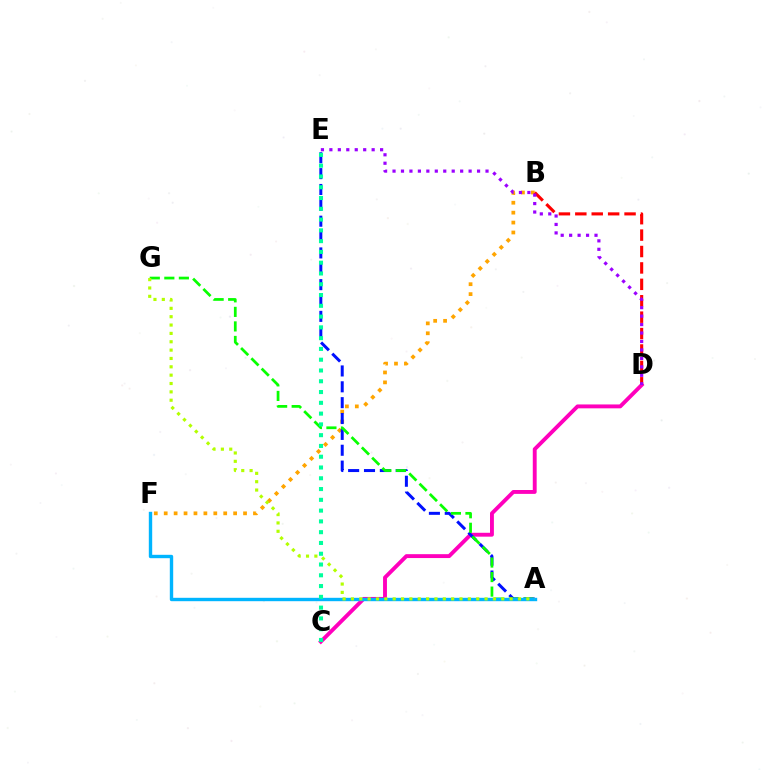{('B', 'F'): [{'color': '#ffa500', 'line_style': 'dotted', 'thickness': 2.69}], ('C', 'D'): [{'color': '#ff00bd', 'line_style': 'solid', 'thickness': 2.8}], ('A', 'E'): [{'color': '#0010ff', 'line_style': 'dashed', 'thickness': 2.15}], ('A', 'G'): [{'color': '#08ff00', 'line_style': 'dashed', 'thickness': 1.98}, {'color': '#b3ff00', 'line_style': 'dotted', 'thickness': 2.27}], ('A', 'F'): [{'color': '#00b5ff', 'line_style': 'solid', 'thickness': 2.44}], ('C', 'E'): [{'color': '#00ff9d', 'line_style': 'dotted', 'thickness': 2.93}], ('B', 'D'): [{'color': '#ff0000', 'line_style': 'dashed', 'thickness': 2.23}], ('D', 'E'): [{'color': '#9b00ff', 'line_style': 'dotted', 'thickness': 2.3}]}